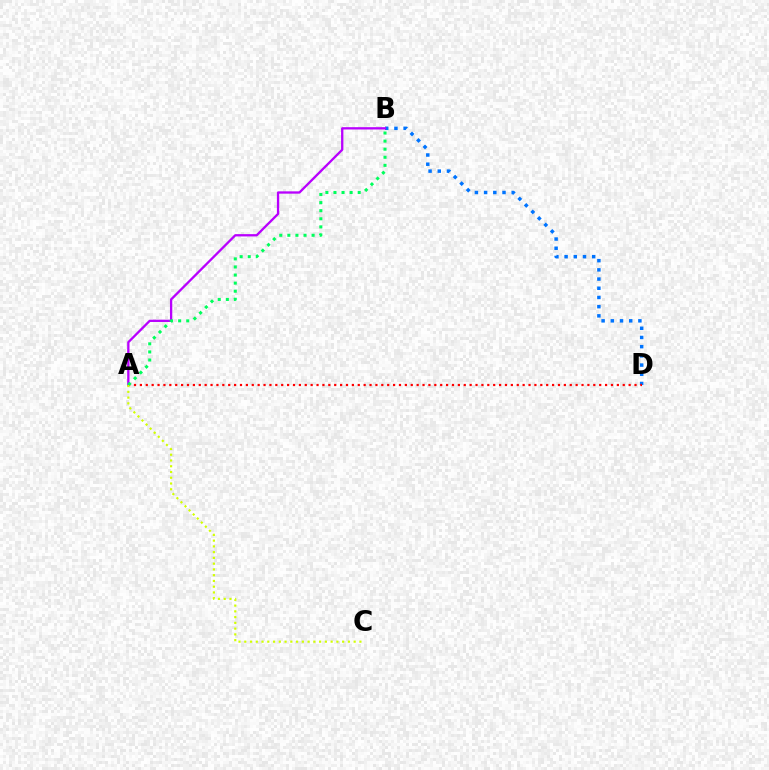{('B', 'D'): [{'color': '#0074ff', 'line_style': 'dotted', 'thickness': 2.5}], ('A', 'D'): [{'color': '#ff0000', 'line_style': 'dotted', 'thickness': 1.6}], ('A', 'B'): [{'color': '#b900ff', 'line_style': 'solid', 'thickness': 1.66}, {'color': '#00ff5c', 'line_style': 'dotted', 'thickness': 2.2}], ('A', 'C'): [{'color': '#d1ff00', 'line_style': 'dotted', 'thickness': 1.56}]}